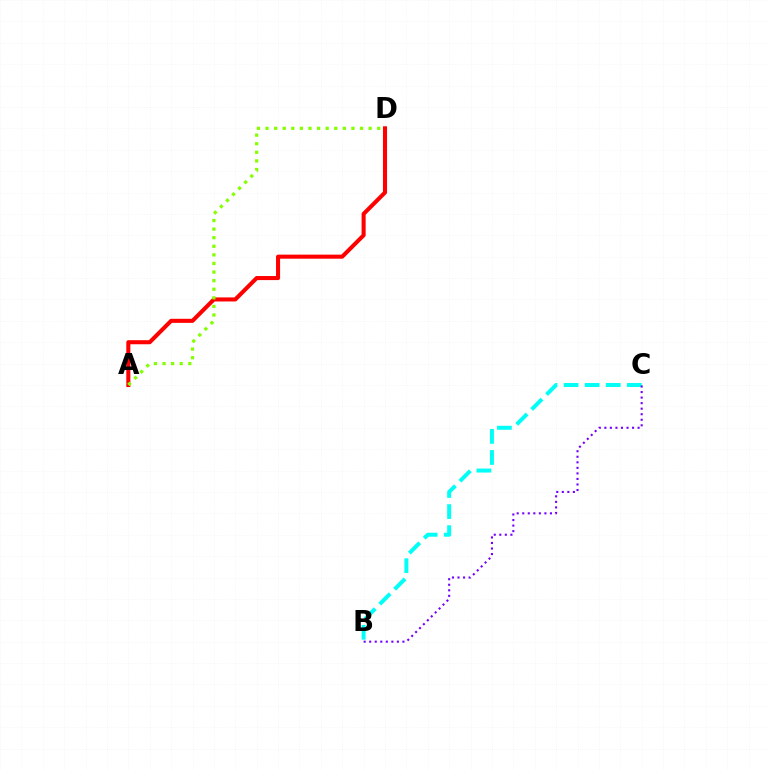{('B', 'C'): [{'color': '#00fff6', 'line_style': 'dashed', 'thickness': 2.86}, {'color': '#7200ff', 'line_style': 'dotted', 'thickness': 1.51}], ('A', 'D'): [{'color': '#ff0000', 'line_style': 'solid', 'thickness': 2.92}, {'color': '#84ff00', 'line_style': 'dotted', 'thickness': 2.33}]}